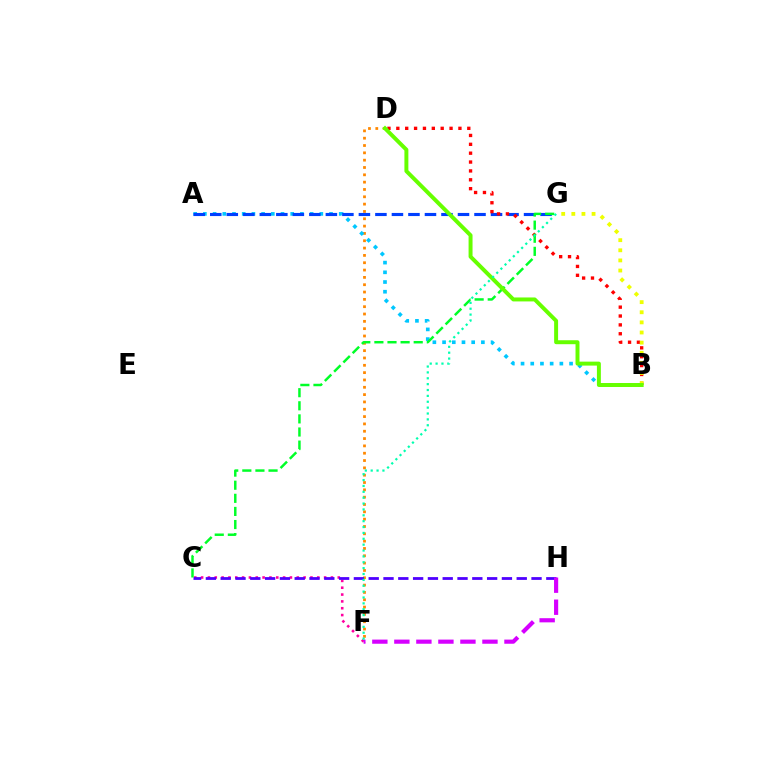{('C', 'F'): [{'color': '#ff00a0', 'line_style': 'dotted', 'thickness': 1.86}], ('D', 'F'): [{'color': '#ff8800', 'line_style': 'dotted', 'thickness': 1.99}], ('C', 'H'): [{'color': '#4f00ff', 'line_style': 'dashed', 'thickness': 2.01}], ('A', 'B'): [{'color': '#00c7ff', 'line_style': 'dotted', 'thickness': 2.64}], ('A', 'G'): [{'color': '#003fff', 'line_style': 'dashed', 'thickness': 2.24}], ('B', 'D'): [{'color': '#ff0000', 'line_style': 'dotted', 'thickness': 2.41}, {'color': '#66ff00', 'line_style': 'solid', 'thickness': 2.85}], ('C', 'G'): [{'color': '#00ff27', 'line_style': 'dashed', 'thickness': 1.78}], ('B', 'G'): [{'color': '#eeff00', 'line_style': 'dotted', 'thickness': 2.75}], ('F', 'H'): [{'color': '#d600ff', 'line_style': 'dashed', 'thickness': 2.99}], ('F', 'G'): [{'color': '#00ffaf', 'line_style': 'dotted', 'thickness': 1.6}]}